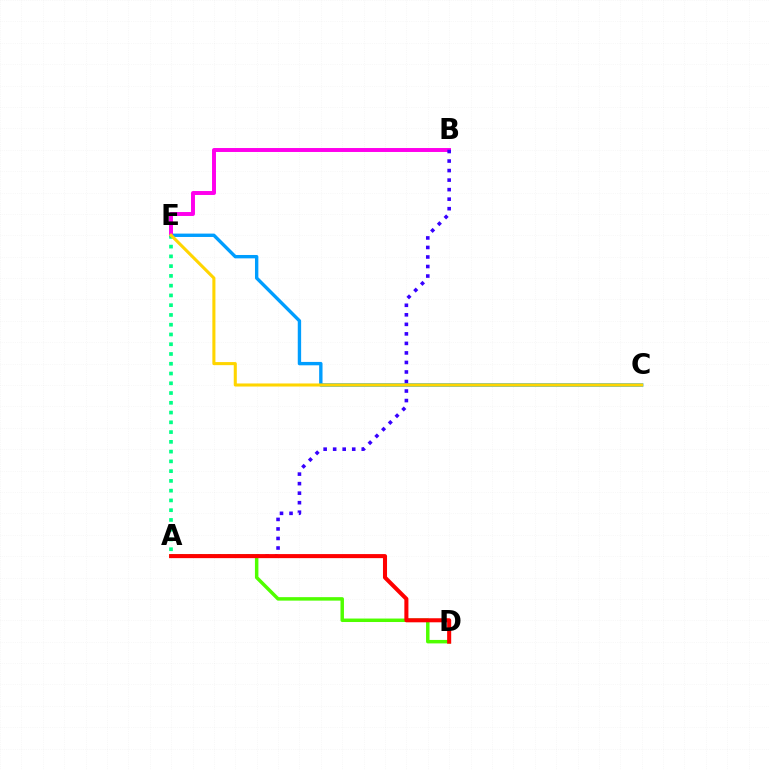{('C', 'E'): [{'color': '#009eff', 'line_style': 'solid', 'thickness': 2.43}, {'color': '#ffd500', 'line_style': 'solid', 'thickness': 2.21}], ('B', 'E'): [{'color': '#ff00ed', 'line_style': 'solid', 'thickness': 2.84}], ('A', 'E'): [{'color': '#00ff86', 'line_style': 'dotted', 'thickness': 2.65}], ('A', 'B'): [{'color': '#3700ff', 'line_style': 'dotted', 'thickness': 2.59}], ('A', 'D'): [{'color': '#4fff00', 'line_style': 'solid', 'thickness': 2.5}, {'color': '#ff0000', 'line_style': 'solid', 'thickness': 2.92}]}